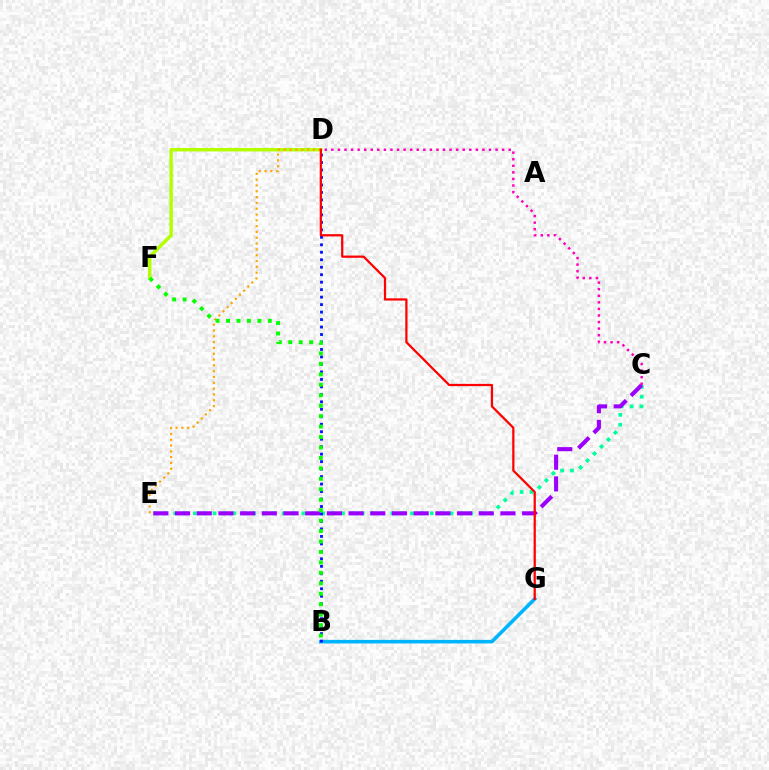{('B', 'G'): [{'color': '#00b5ff', 'line_style': 'solid', 'thickness': 2.57}], ('C', 'E'): [{'color': '#00ff9d', 'line_style': 'dotted', 'thickness': 2.68}, {'color': '#9b00ff', 'line_style': 'dashed', 'thickness': 2.95}], ('D', 'F'): [{'color': '#b3ff00', 'line_style': 'solid', 'thickness': 2.47}], ('D', 'E'): [{'color': '#ffa500', 'line_style': 'dotted', 'thickness': 1.58}], ('C', 'D'): [{'color': '#ff00bd', 'line_style': 'dotted', 'thickness': 1.78}], ('B', 'D'): [{'color': '#0010ff', 'line_style': 'dotted', 'thickness': 2.03}], ('B', 'F'): [{'color': '#08ff00', 'line_style': 'dotted', 'thickness': 2.84}], ('D', 'G'): [{'color': '#ff0000', 'line_style': 'solid', 'thickness': 1.61}]}